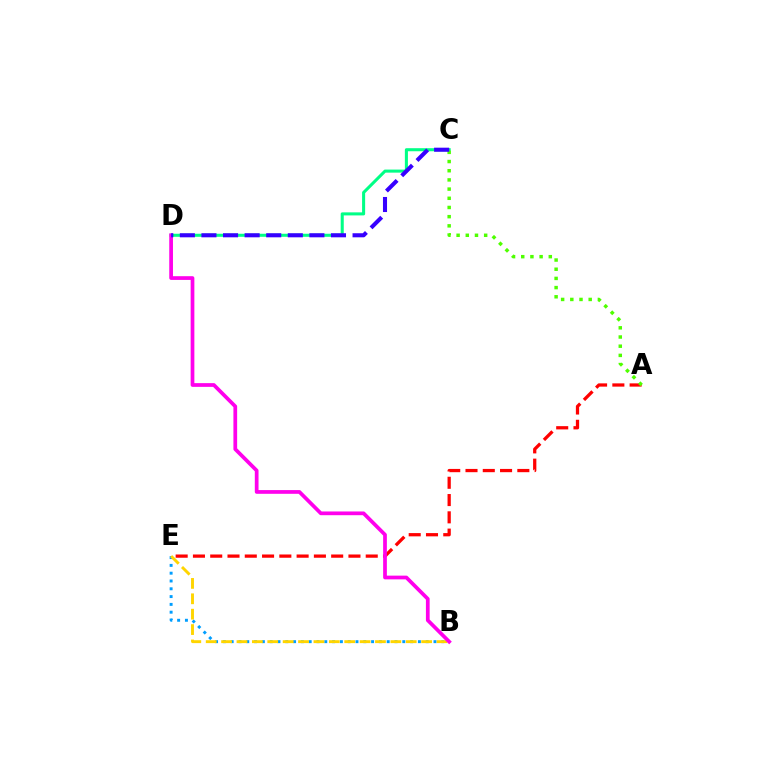{('B', 'E'): [{'color': '#009eff', 'line_style': 'dotted', 'thickness': 2.12}, {'color': '#ffd500', 'line_style': 'dashed', 'thickness': 2.09}], ('C', 'D'): [{'color': '#00ff86', 'line_style': 'solid', 'thickness': 2.2}, {'color': '#3700ff', 'line_style': 'dashed', 'thickness': 2.93}], ('A', 'E'): [{'color': '#ff0000', 'line_style': 'dashed', 'thickness': 2.35}], ('B', 'D'): [{'color': '#ff00ed', 'line_style': 'solid', 'thickness': 2.68}], ('A', 'C'): [{'color': '#4fff00', 'line_style': 'dotted', 'thickness': 2.5}]}